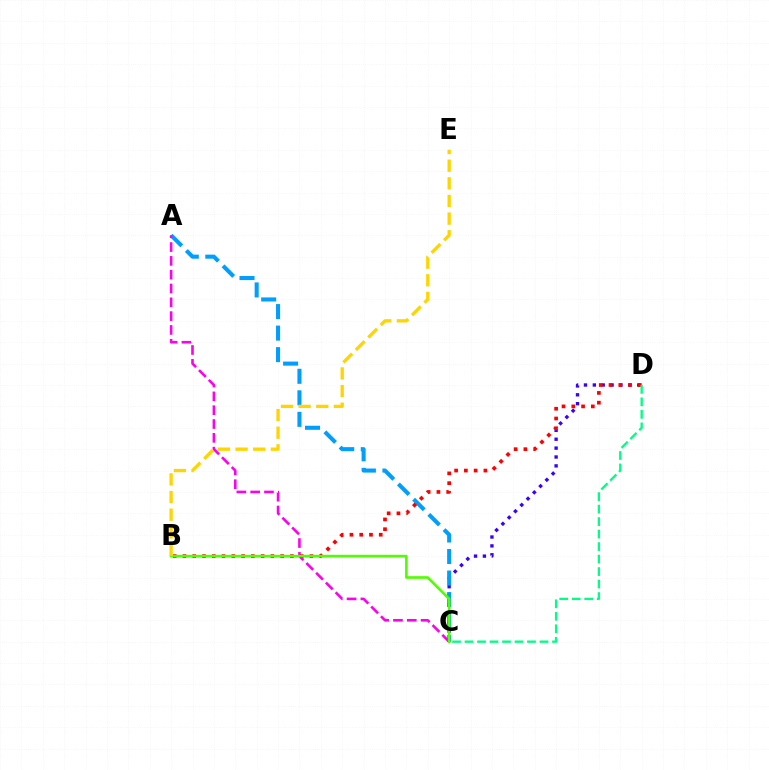{('C', 'D'): [{'color': '#3700ff', 'line_style': 'dotted', 'thickness': 2.41}, {'color': '#00ff86', 'line_style': 'dashed', 'thickness': 1.7}], ('A', 'C'): [{'color': '#009eff', 'line_style': 'dashed', 'thickness': 2.92}, {'color': '#ff00ed', 'line_style': 'dashed', 'thickness': 1.88}], ('B', 'D'): [{'color': '#ff0000', 'line_style': 'dotted', 'thickness': 2.65}], ('B', 'C'): [{'color': '#4fff00', 'line_style': 'solid', 'thickness': 1.89}], ('B', 'E'): [{'color': '#ffd500', 'line_style': 'dashed', 'thickness': 2.4}]}